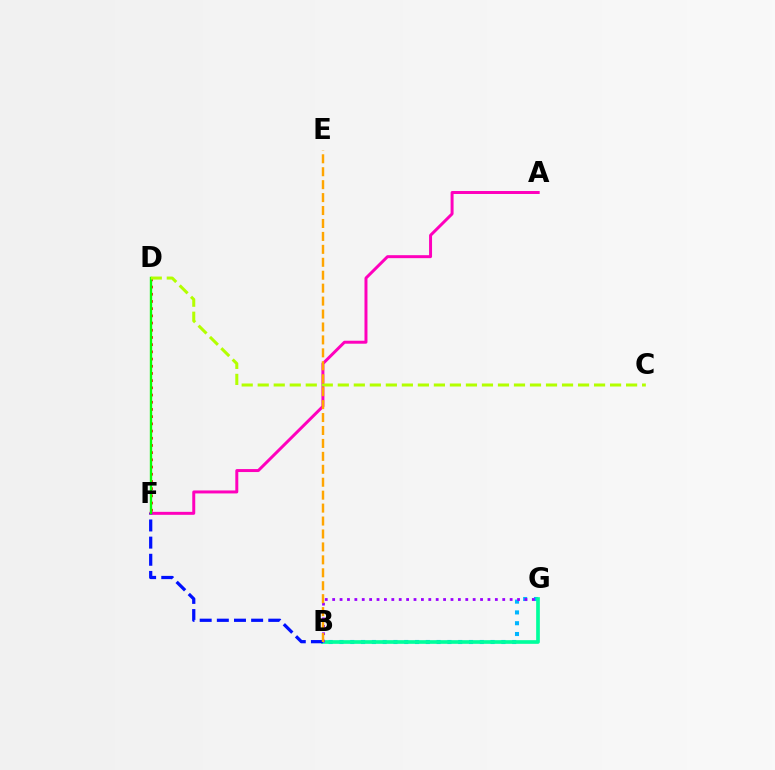{('B', 'G'): [{'color': '#00b5ff', 'line_style': 'dotted', 'thickness': 2.93}, {'color': '#00ff9d', 'line_style': 'solid', 'thickness': 2.65}, {'color': '#9b00ff', 'line_style': 'dotted', 'thickness': 2.01}], ('D', 'F'): [{'color': '#ff0000', 'line_style': 'dotted', 'thickness': 1.96}, {'color': '#08ff00', 'line_style': 'solid', 'thickness': 1.7}], ('A', 'F'): [{'color': '#ff00bd', 'line_style': 'solid', 'thickness': 2.14}], ('B', 'F'): [{'color': '#0010ff', 'line_style': 'dashed', 'thickness': 2.33}], ('B', 'E'): [{'color': '#ffa500', 'line_style': 'dashed', 'thickness': 1.76}], ('C', 'D'): [{'color': '#b3ff00', 'line_style': 'dashed', 'thickness': 2.18}]}